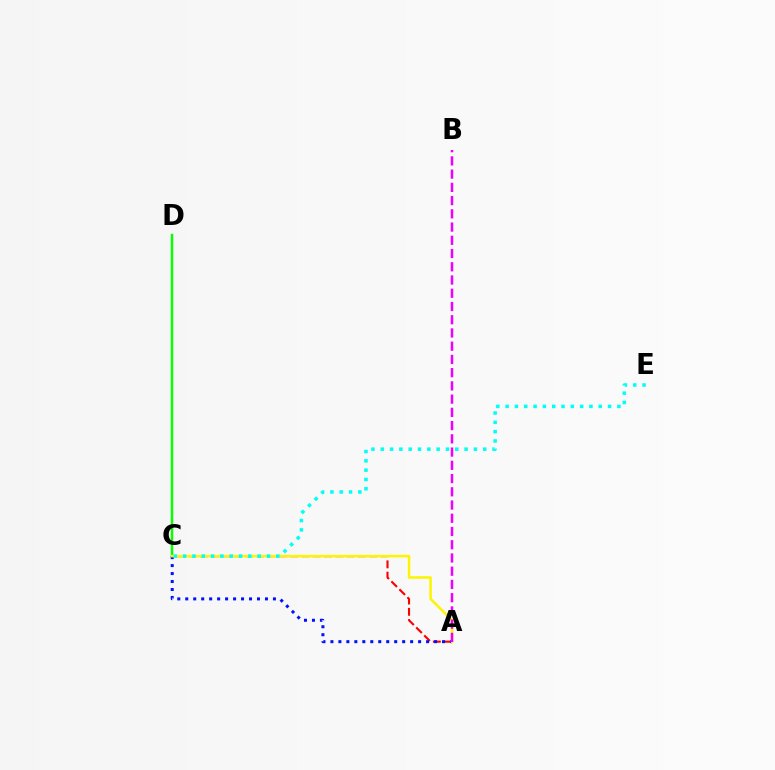{('C', 'D'): [{'color': '#08ff00', 'line_style': 'solid', 'thickness': 1.79}], ('A', 'C'): [{'color': '#ff0000', 'line_style': 'dashed', 'thickness': 1.53}, {'color': '#0010ff', 'line_style': 'dotted', 'thickness': 2.17}, {'color': '#fcf500', 'line_style': 'solid', 'thickness': 1.82}], ('A', 'B'): [{'color': '#ee00ff', 'line_style': 'dashed', 'thickness': 1.8}], ('C', 'E'): [{'color': '#00fff6', 'line_style': 'dotted', 'thickness': 2.53}]}